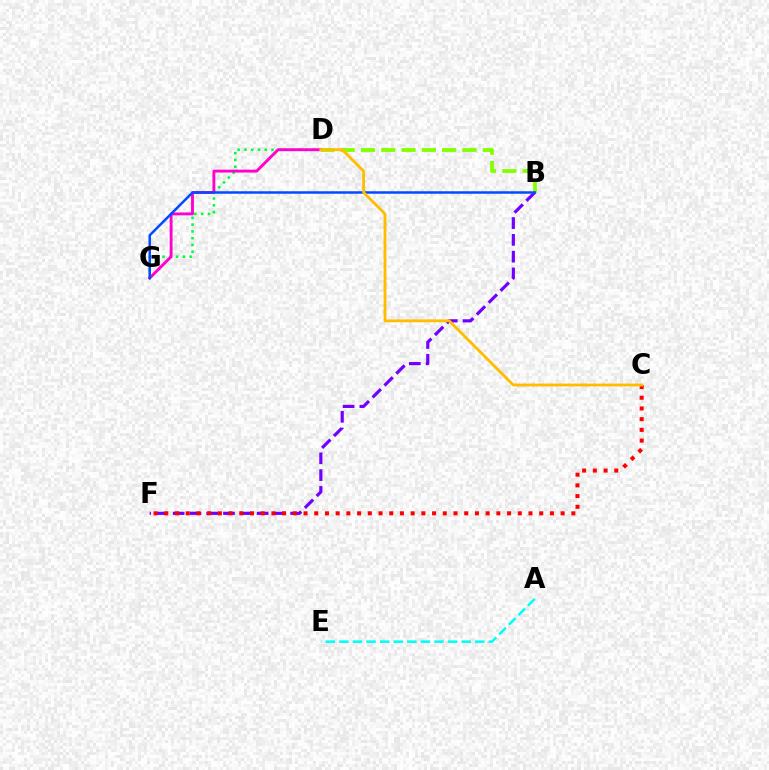{('B', 'D'): [{'color': '#84ff00', 'line_style': 'dashed', 'thickness': 2.76}], ('B', 'F'): [{'color': '#7200ff', 'line_style': 'dashed', 'thickness': 2.28}], ('D', 'G'): [{'color': '#00ff39', 'line_style': 'dotted', 'thickness': 1.84}, {'color': '#ff00cf', 'line_style': 'solid', 'thickness': 2.08}], ('A', 'E'): [{'color': '#00fff6', 'line_style': 'dashed', 'thickness': 1.85}], ('C', 'F'): [{'color': '#ff0000', 'line_style': 'dotted', 'thickness': 2.91}], ('B', 'G'): [{'color': '#004bff', 'line_style': 'solid', 'thickness': 1.79}], ('C', 'D'): [{'color': '#ffbd00', 'line_style': 'solid', 'thickness': 2.04}]}